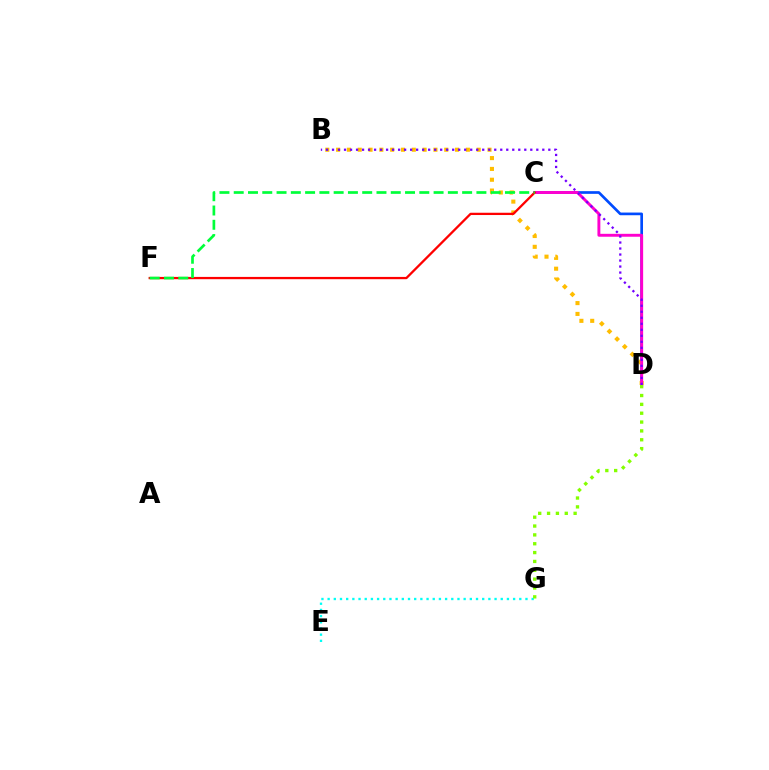{('C', 'D'): [{'color': '#004bff', 'line_style': 'solid', 'thickness': 1.93}, {'color': '#ff00cf', 'line_style': 'solid', 'thickness': 2.1}], ('B', 'D'): [{'color': '#ffbd00', 'line_style': 'dotted', 'thickness': 2.94}, {'color': '#7200ff', 'line_style': 'dotted', 'thickness': 1.63}], ('C', 'F'): [{'color': '#ff0000', 'line_style': 'solid', 'thickness': 1.64}, {'color': '#00ff39', 'line_style': 'dashed', 'thickness': 1.94}], ('E', 'G'): [{'color': '#00fff6', 'line_style': 'dotted', 'thickness': 1.68}], ('D', 'G'): [{'color': '#84ff00', 'line_style': 'dotted', 'thickness': 2.4}]}